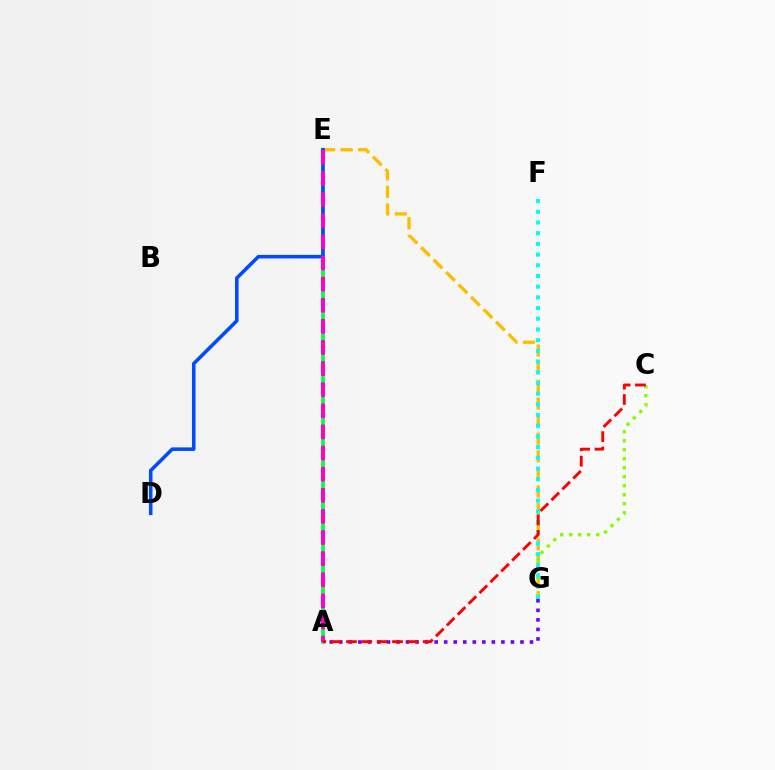{('A', 'G'): [{'color': '#7200ff', 'line_style': 'dotted', 'thickness': 2.59}], ('E', 'G'): [{'color': '#ffbd00', 'line_style': 'dashed', 'thickness': 2.39}], ('A', 'E'): [{'color': '#00ff39', 'line_style': 'solid', 'thickness': 2.66}, {'color': '#ff00cf', 'line_style': 'dashed', 'thickness': 2.87}], ('C', 'G'): [{'color': '#84ff00', 'line_style': 'dotted', 'thickness': 2.45}], ('F', 'G'): [{'color': '#00fff6', 'line_style': 'dotted', 'thickness': 2.91}], ('D', 'E'): [{'color': '#004bff', 'line_style': 'solid', 'thickness': 2.56}], ('A', 'C'): [{'color': '#ff0000', 'line_style': 'dashed', 'thickness': 2.09}]}